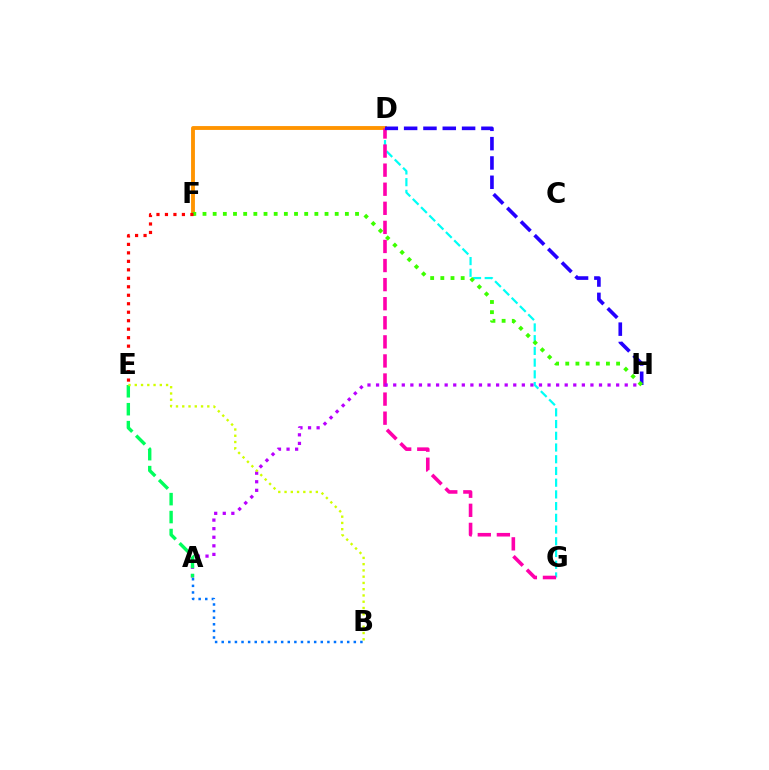{('D', 'G'): [{'color': '#00fff6', 'line_style': 'dashed', 'thickness': 1.59}, {'color': '#ff00ac', 'line_style': 'dashed', 'thickness': 2.59}], ('D', 'F'): [{'color': '#ff9400', 'line_style': 'solid', 'thickness': 2.78}], ('A', 'H'): [{'color': '#b900ff', 'line_style': 'dotted', 'thickness': 2.33}], ('D', 'H'): [{'color': '#2500ff', 'line_style': 'dashed', 'thickness': 2.62}], ('A', 'E'): [{'color': '#00ff5c', 'line_style': 'dashed', 'thickness': 2.44}], ('F', 'H'): [{'color': '#3dff00', 'line_style': 'dotted', 'thickness': 2.76}], ('E', 'F'): [{'color': '#ff0000', 'line_style': 'dotted', 'thickness': 2.3}], ('B', 'E'): [{'color': '#d1ff00', 'line_style': 'dotted', 'thickness': 1.7}], ('A', 'B'): [{'color': '#0074ff', 'line_style': 'dotted', 'thickness': 1.79}]}